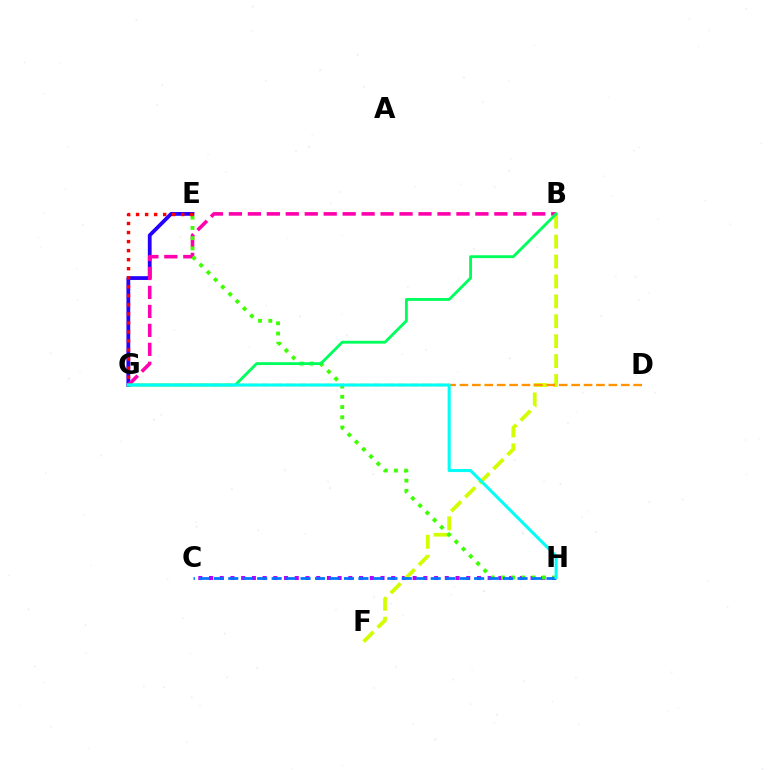{('C', 'H'): [{'color': '#b900ff', 'line_style': 'dotted', 'thickness': 2.91}, {'color': '#0074ff', 'line_style': 'dashed', 'thickness': 1.96}], ('E', 'G'): [{'color': '#2500ff', 'line_style': 'solid', 'thickness': 2.72}, {'color': '#ff0000', 'line_style': 'dotted', 'thickness': 2.46}], ('B', 'F'): [{'color': '#d1ff00', 'line_style': 'dashed', 'thickness': 2.71}], ('B', 'G'): [{'color': '#ff00ac', 'line_style': 'dashed', 'thickness': 2.58}, {'color': '#00ff5c', 'line_style': 'solid', 'thickness': 2.05}], ('E', 'H'): [{'color': '#3dff00', 'line_style': 'dotted', 'thickness': 2.78}], ('D', 'G'): [{'color': '#ff9400', 'line_style': 'dashed', 'thickness': 1.69}], ('G', 'H'): [{'color': '#00fff6', 'line_style': 'solid', 'thickness': 2.19}]}